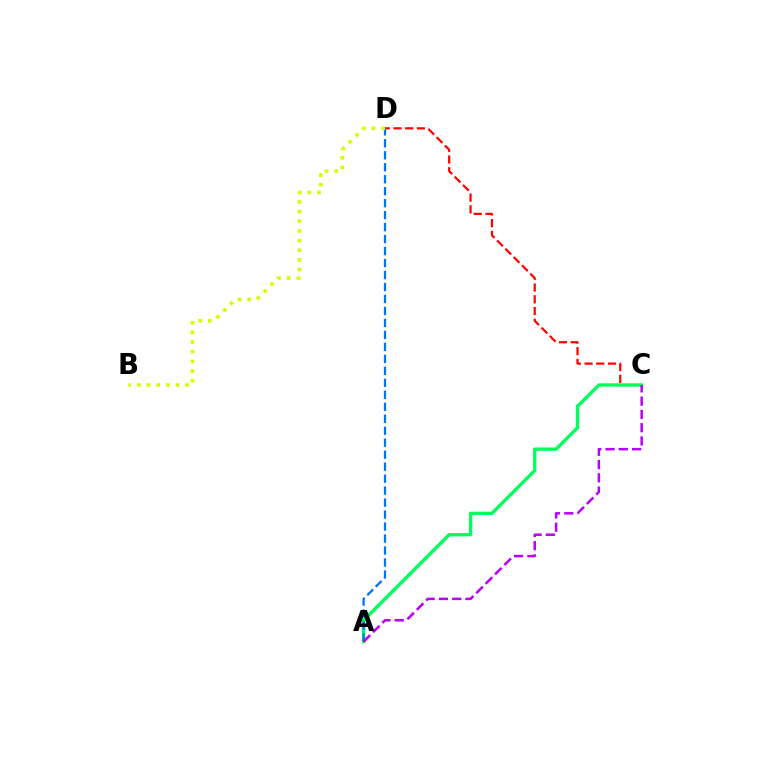{('C', 'D'): [{'color': '#ff0000', 'line_style': 'dashed', 'thickness': 1.59}], ('A', 'C'): [{'color': '#00ff5c', 'line_style': 'solid', 'thickness': 2.4}, {'color': '#b900ff', 'line_style': 'dashed', 'thickness': 1.8}], ('A', 'D'): [{'color': '#0074ff', 'line_style': 'dashed', 'thickness': 1.63}], ('B', 'D'): [{'color': '#d1ff00', 'line_style': 'dotted', 'thickness': 2.62}]}